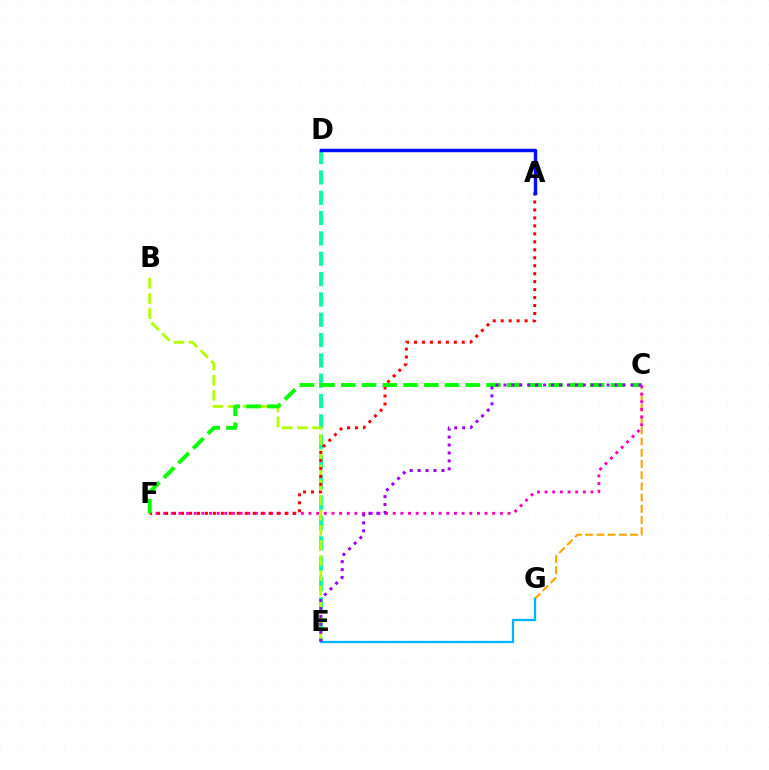{('D', 'E'): [{'color': '#00ff9d', 'line_style': 'dashed', 'thickness': 2.76}], ('C', 'G'): [{'color': '#ffa500', 'line_style': 'dashed', 'thickness': 1.52}], ('B', 'E'): [{'color': '#b3ff00', 'line_style': 'dashed', 'thickness': 2.05}], ('C', 'F'): [{'color': '#ff00bd', 'line_style': 'dotted', 'thickness': 2.08}, {'color': '#08ff00', 'line_style': 'dashed', 'thickness': 2.82}], ('A', 'F'): [{'color': '#ff0000', 'line_style': 'dotted', 'thickness': 2.16}], ('E', 'G'): [{'color': '#00b5ff', 'line_style': 'solid', 'thickness': 1.67}], ('A', 'D'): [{'color': '#0010ff', 'line_style': 'solid', 'thickness': 2.47}], ('C', 'E'): [{'color': '#9b00ff', 'line_style': 'dotted', 'thickness': 2.16}]}